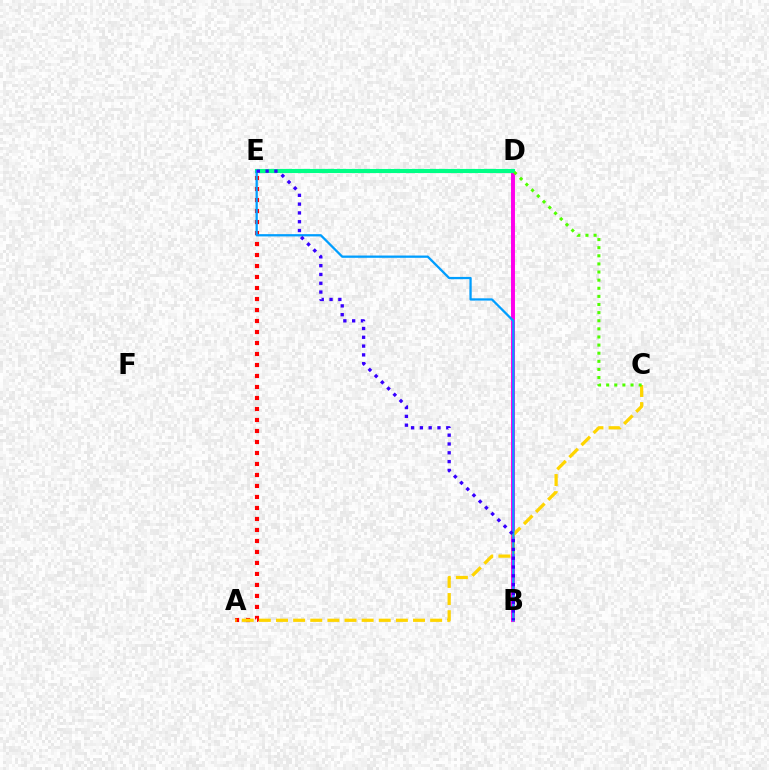{('A', 'E'): [{'color': '#ff0000', 'line_style': 'dotted', 'thickness': 2.99}], ('B', 'D'): [{'color': '#ff00ed', 'line_style': 'solid', 'thickness': 2.84}], ('A', 'C'): [{'color': '#ffd500', 'line_style': 'dashed', 'thickness': 2.33}], ('D', 'E'): [{'color': '#00ff86', 'line_style': 'solid', 'thickness': 2.96}], ('B', 'E'): [{'color': '#009eff', 'line_style': 'solid', 'thickness': 1.64}, {'color': '#3700ff', 'line_style': 'dotted', 'thickness': 2.39}], ('C', 'D'): [{'color': '#4fff00', 'line_style': 'dotted', 'thickness': 2.21}]}